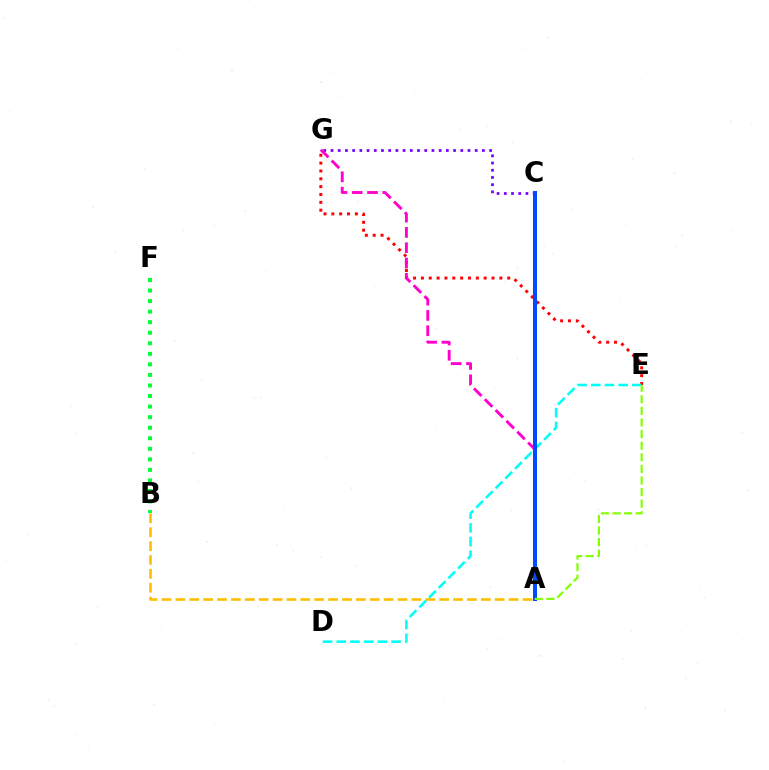{('B', 'F'): [{'color': '#00ff39', 'line_style': 'dotted', 'thickness': 2.87}], ('C', 'G'): [{'color': '#7200ff', 'line_style': 'dotted', 'thickness': 1.96}], ('E', 'G'): [{'color': '#ff0000', 'line_style': 'dotted', 'thickness': 2.13}], ('A', 'G'): [{'color': '#ff00cf', 'line_style': 'dashed', 'thickness': 2.08}], ('A', 'B'): [{'color': '#ffbd00', 'line_style': 'dashed', 'thickness': 1.89}], ('D', 'E'): [{'color': '#00fff6', 'line_style': 'dashed', 'thickness': 1.86}], ('A', 'C'): [{'color': '#004bff', 'line_style': 'solid', 'thickness': 2.9}], ('A', 'E'): [{'color': '#84ff00', 'line_style': 'dashed', 'thickness': 1.58}]}